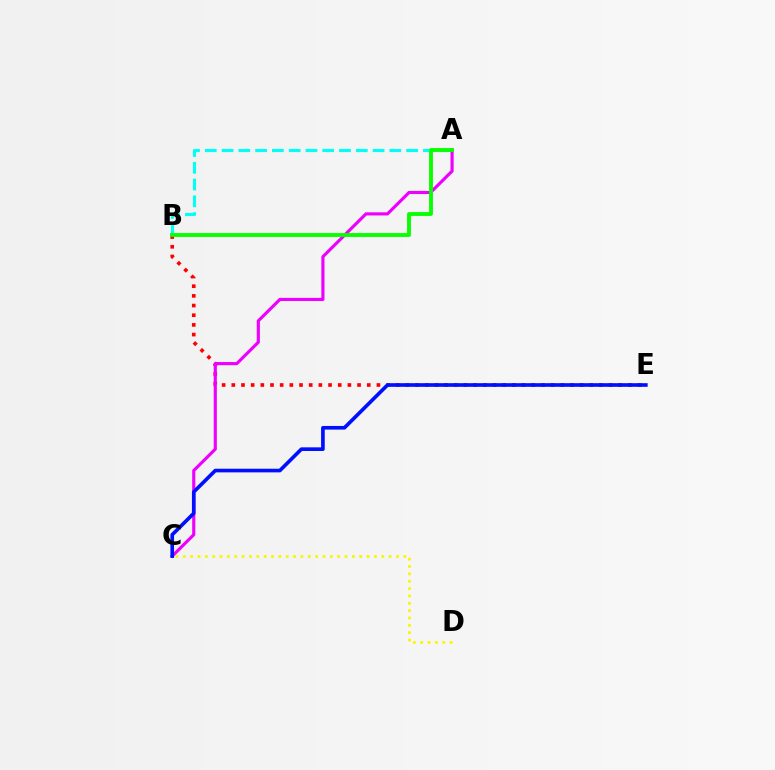{('C', 'D'): [{'color': '#fcf500', 'line_style': 'dotted', 'thickness': 2.0}], ('A', 'B'): [{'color': '#00fff6', 'line_style': 'dashed', 'thickness': 2.28}, {'color': '#08ff00', 'line_style': 'solid', 'thickness': 2.78}], ('B', 'E'): [{'color': '#ff0000', 'line_style': 'dotted', 'thickness': 2.63}], ('A', 'C'): [{'color': '#ee00ff', 'line_style': 'solid', 'thickness': 2.27}], ('C', 'E'): [{'color': '#0010ff', 'line_style': 'solid', 'thickness': 2.63}]}